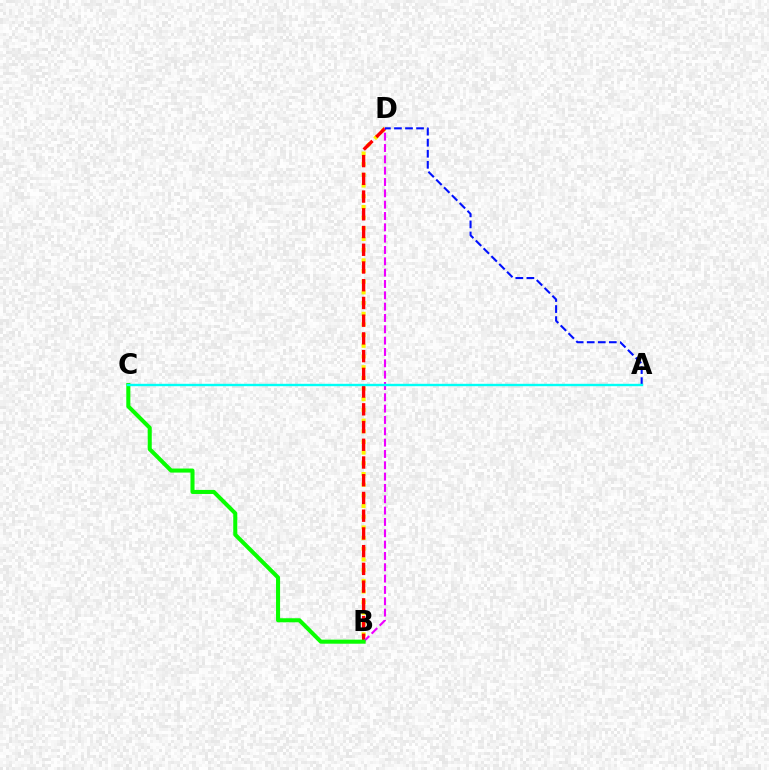{('B', 'D'): [{'color': '#fcf500', 'line_style': 'dotted', 'thickness': 2.9}, {'color': '#ff0000', 'line_style': 'dashed', 'thickness': 2.41}, {'color': '#ee00ff', 'line_style': 'dashed', 'thickness': 1.54}], ('A', 'D'): [{'color': '#0010ff', 'line_style': 'dashed', 'thickness': 1.5}], ('B', 'C'): [{'color': '#08ff00', 'line_style': 'solid', 'thickness': 2.92}], ('A', 'C'): [{'color': '#00fff6', 'line_style': 'solid', 'thickness': 1.72}]}